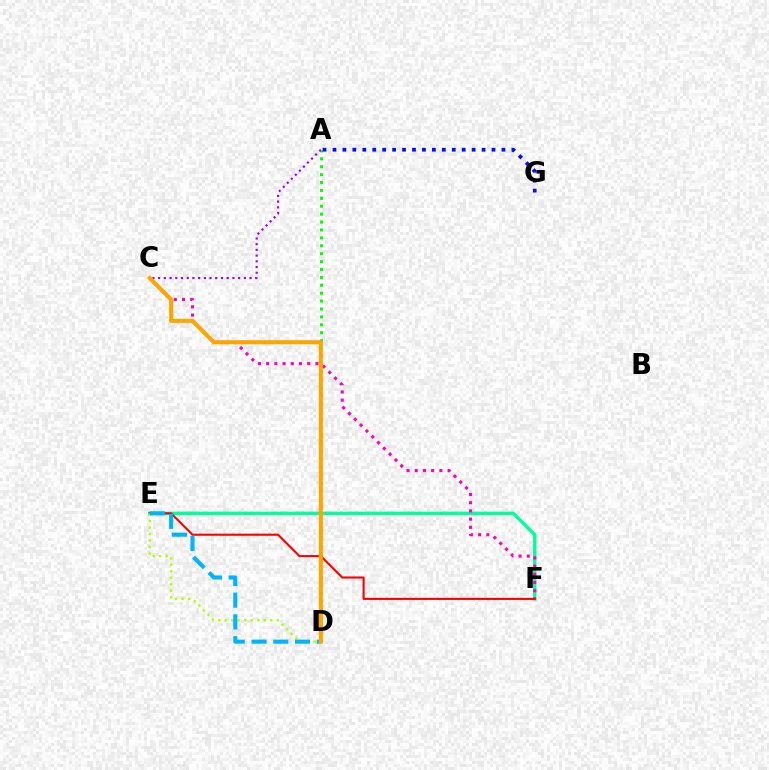{('E', 'F'): [{'color': '#00ff9d', 'line_style': 'solid', 'thickness': 2.44}, {'color': '#ff0000', 'line_style': 'solid', 'thickness': 1.52}], ('A', 'D'): [{'color': '#08ff00', 'line_style': 'dotted', 'thickness': 2.15}], ('C', 'F'): [{'color': '#ff00bd', 'line_style': 'dotted', 'thickness': 2.23}], ('A', 'C'): [{'color': '#9b00ff', 'line_style': 'dotted', 'thickness': 1.55}], ('D', 'E'): [{'color': '#b3ff00', 'line_style': 'dotted', 'thickness': 1.77}, {'color': '#00b5ff', 'line_style': 'dashed', 'thickness': 2.95}], ('A', 'G'): [{'color': '#0010ff', 'line_style': 'dotted', 'thickness': 2.7}], ('C', 'D'): [{'color': '#ffa500', 'line_style': 'solid', 'thickness': 2.93}]}